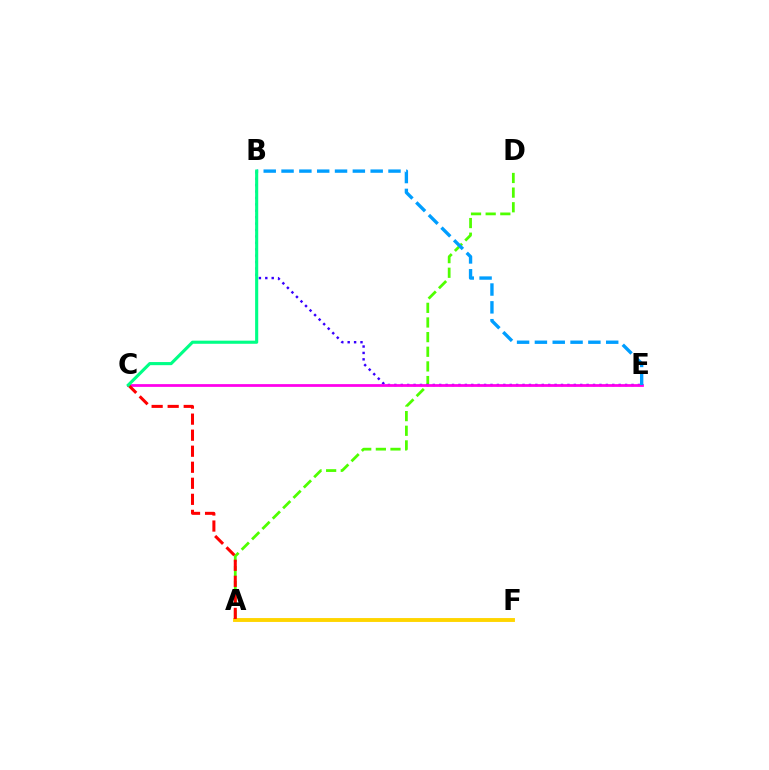{('A', 'D'): [{'color': '#4fff00', 'line_style': 'dashed', 'thickness': 1.99}], ('B', 'E'): [{'color': '#3700ff', 'line_style': 'dotted', 'thickness': 1.74}, {'color': '#009eff', 'line_style': 'dashed', 'thickness': 2.42}], ('C', 'E'): [{'color': '#ff00ed', 'line_style': 'solid', 'thickness': 1.98}], ('A', 'F'): [{'color': '#ffd500', 'line_style': 'solid', 'thickness': 2.8}], ('A', 'C'): [{'color': '#ff0000', 'line_style': 'dashed', 'thickness': 2.18}], ('B', 'C'): [{'color': '#00ff86', 'line_style': 'solid', 'thickness': 2.24}]}